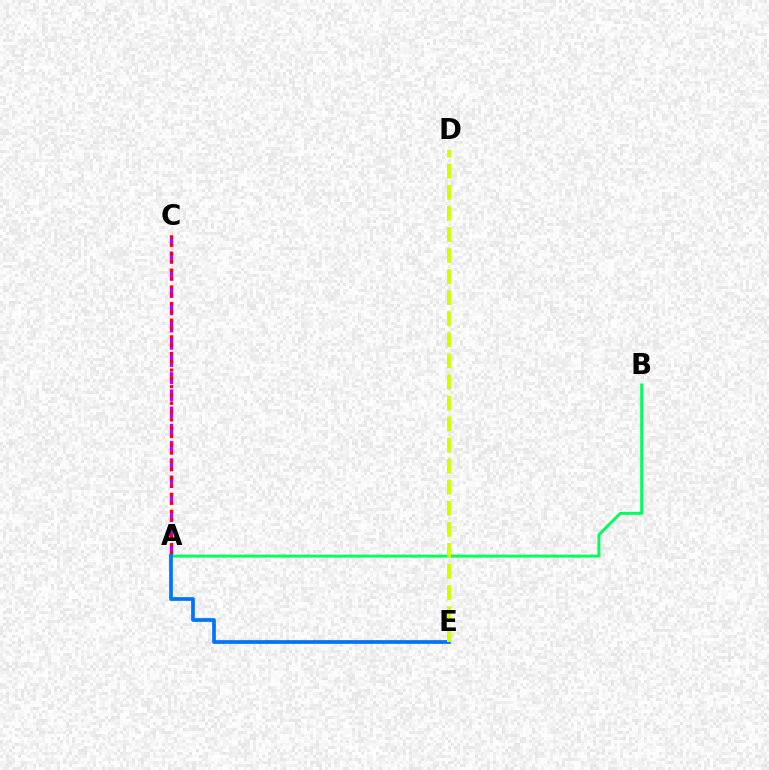{('A', 'C'): [{'color': '#b900ff', 'line_style': 'dashed', 'thickness': 2.34}, {'color': '#ff0000', 'line_style': 'dotted', 'thickness': 2.26}], ('A', 'B'): [{'color': '#00ff5c', 'line_style': 'solid', 'thickness': 2.12}], ('A', 'E'): [{'color': '#0074ff', 'line_style': 'solid', 'thickness': 2.68}], ('D', 'E'): [{'color': '#d1ff00', 'line_style': 'dashed', 'thickness': 2.86}]}